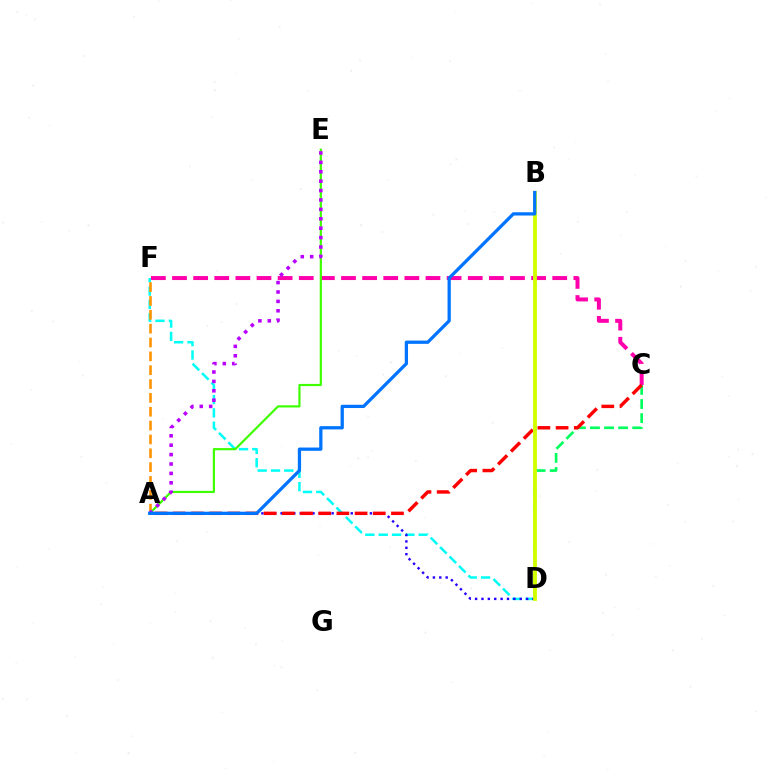{('C', 'D'): [{'color': '#00ff5c', 'line_style': 'dashed', 'thickness': 1.92}], ('D', 'F'): [{'color': '#00fff6', 'line_style': 'dashed', 'thickness': 1.81}], ('A', 'D'): [{'color': '#2500ff', 'line_style': 'dotted', 'thickness': 1.73}], ('C', 'F'): [{'color': '#ff00ac', 'line_style': 'dashed', 'thickness': 2.87}], ('A', 'C'): [{'color': '#ff0000', 'line_style': 'dashed', 'thickness': 2.47}], ('A', 'E'): [{'color': '#3dff00', 'line_style': 'solid', 'thickness': 1.57}, {'color': '#b900ff', 'line_style': 'dotted', 'thickness': 2.55}], ('A', 'F'): [{'color': '#ff9400', 'line_style': 'dashed', 'thickness': 1.88}], ('B', 'D'): [{'color': '#d1ff00', 'line_style': 'solid', 'thickness': 2.77}], ('A', 'B'): [{'color': '#0074ff', 'line_style': 'solid', 'thickness': 2.35}]}